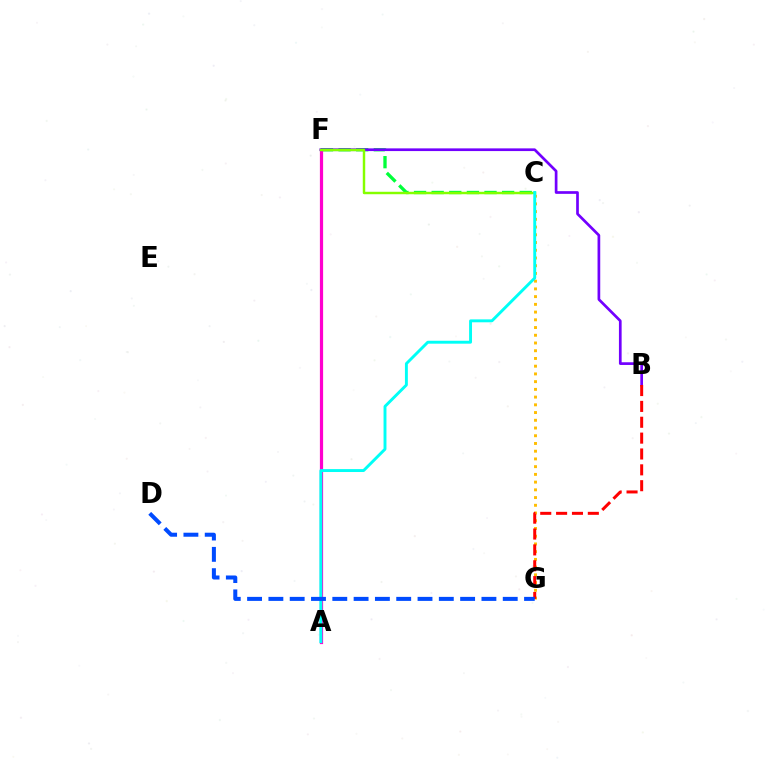{('C', 'F'): [{'color': '#00ff39', 'line_style': 'dashed', 'thickness': 2.39}, {'color': '#84ff00', 'line_style': 'solid', 'thickness': 1.76}], ('A', 'F'): [{'color': '#ff00cf', 'line_style': 'solid', 'thickness': 2.31}], ('C', 'G'): [{'color': '#ffbd00', 'line_style': 'dotted', 'thickness': 2.1}], ('B', 'F'): [{'color': '#7200ff', 'line_style': 'solid', 'thickness': 1.94}], ('B', 'G'): [{'color': '#ff0000', 'line_style': 'dashed', 'thickness': 2.15}], ('A', 'C'): [{'color': '#00fff6', 'line_style': 'solid', 'thickness': 2.1}], ('D', 'G'): [{'color': '#004bff', 'line_style': 'dashed', 'thickness': 2.89}]}